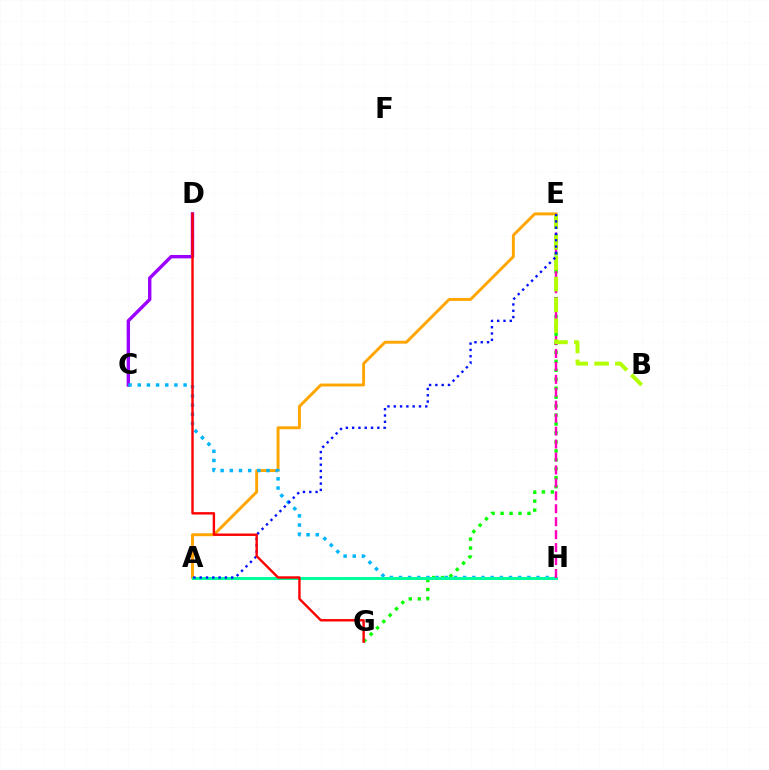{('C', 'D'): [{'color': '#9b00ff', 'line_style': 'solid', 'thickness': 2.44}], ('E', 'G'): [{'color': '#08ff00', 'line_style': 'dotted', 'thickness': 2.43}], ('A', 'E'): [{'color': '#ffa500', 'line_style': 'solid', 'thickness': 2.1}, {'color': '#0010ff', 'line_style': 'dotted', 'thickness': 1.71}], ('C', 'H'): [{'color': '#00b5ff', 'line_style': 'dotted', 'thickness': 2.49}], ('A', 'H'): [{'color': '#00ff9d', 'line_style': 'solid', 'thickness': 2.15}], ('E', 'H'): [{'color': '#ff00bd', 'line_style': 'dashed', 'thickness': 1.76}], ('B', 'E'): [{'color': '#b3ff00', 'line_style': 'dashed', 'thickness': 2.83}], ('D', 'G'): [{'color': '#ff0000', 'line_style': 'solid', 'thickness': 1.73}]}